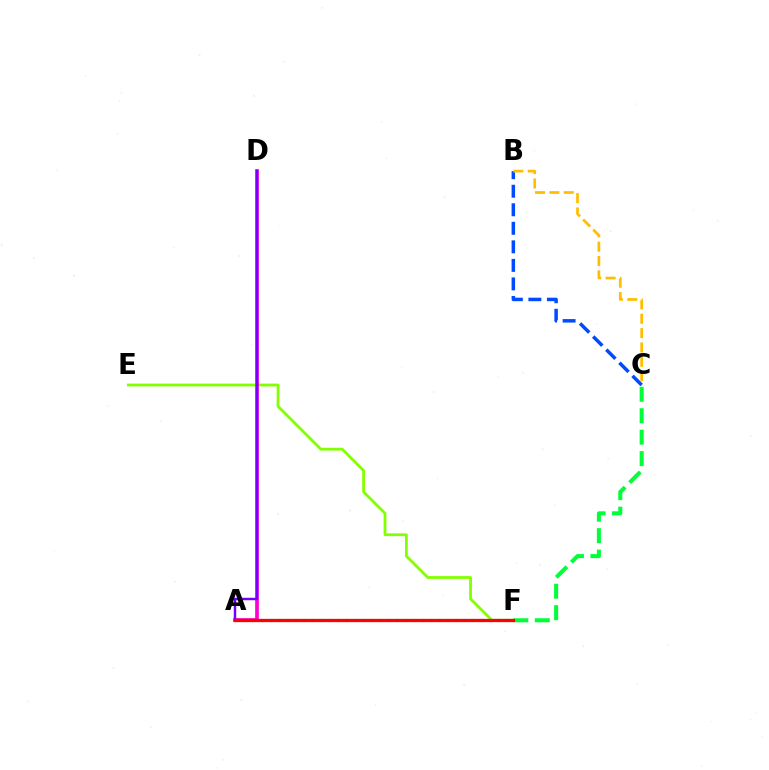{('B', 'C'): [{'color': '#004bff', 'line_style': 'dashed', 'thickness': 2.52}, {'color': '#ffbd00', 'line_style': 'dashed', 'thickness': 1.95}], ('C', 'F'): [{'color': '#00ff39', 'line_style': 'dashed', 'thickness': 2.91}], ('A', 'F'): [{'color': '#00fff6', 'line_style': 'dotted', 'thickness': 2.29}, {'color': '#ff0000', 'line_style': 'solid', 'thickness': 2.36}], ('E', 'F'): [{'color': '#84ff00', 'line_style': 'solid', 'thickness': 2.01}], ('A', 'D'): [{'color': '#ff00cf', 'line_style': 'solid', 'thickness': 2.65}, {'color': '#7200ff', 'line_style': 'solid', 'thickness': 1.76}]}